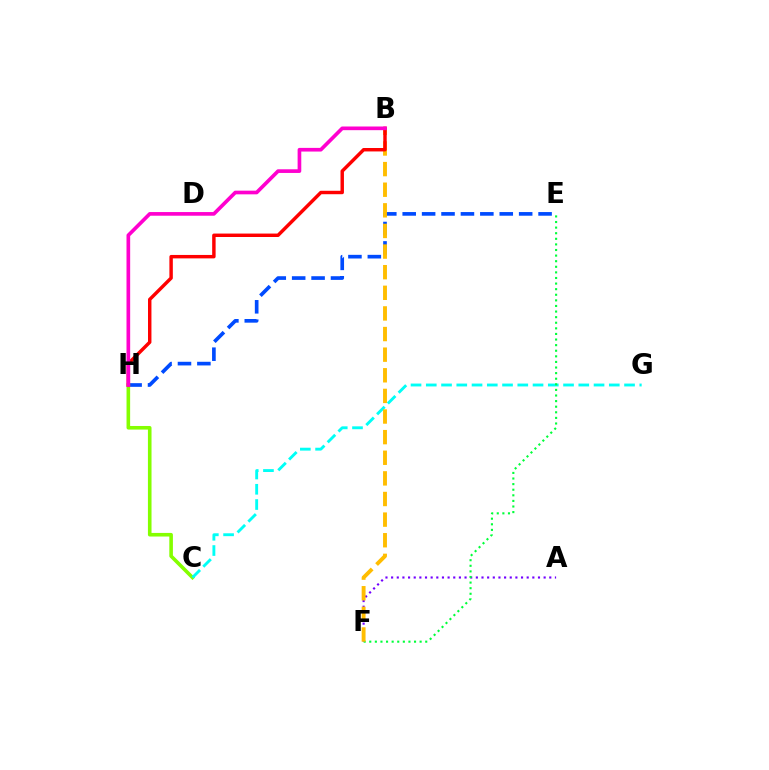{('E', 'H'): [{'color': '#004bff', 'line_style': 'dashed', 'thickness': 2.64}], ('C', 'H'): [{'color': '#84ff00', 'line_style': 'solid', 'thickness': 2.59}], ('C', 'G'): [{'color': '#00fff6', 'line_style': 'dashed', 'thickness': 2.07}], ('A', 'F'): [{'color': '#7200ff', 'line_style': 'dotted', 'thickness': 1.53}], ('E', 'F'): [{'color': '#00ff39', 'line_style': 'dotted', 'thickness': 1.52}], ('B', 'F'): [{'color': '#ffbd00', 'line_style': 'dashed', 'thickness': 2.8}], ('B', 'H'): [{'color': '#ff0000', 'line_style': 'solid', 'thickness': 2.48}, {'color': '#ff00cf', 'line_style': 'solid', 'thickness': 2.64}]}